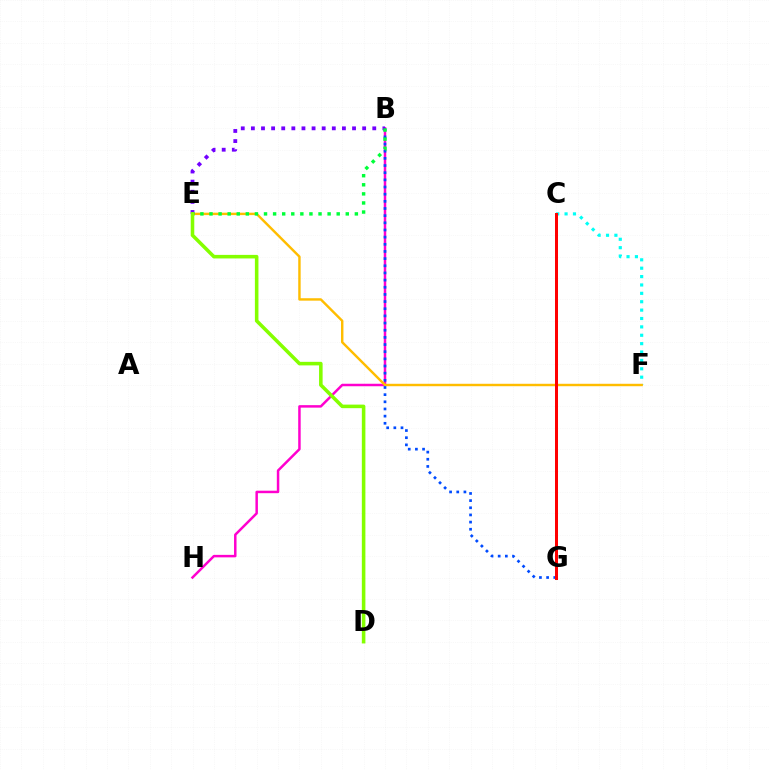{('B', 'H'): [{'color': '#ff00cf', 'line_style': 'solid', 'thickness': 1.79}], ('C', 'F'): [{'color': '#00fff6', 'line_style': 'dotted', 'thickness': 2.28}], ('E', 'F'): [{'color': '#ffbd00', 'line_style': 'solid', 'thickness': 1.75}], ('B', 'G'): [{'color': '#004bff', 'line_style': 'dotted', 'thickness': 1.95}], ('B', 'E'): [{'color': '#7200ff', 'line_style': 'dotted', 'thickness': 2.75}, {'color': '#00ff39', 'line_style': 'dotted', 'thickness': 2.47}], ('C', 'G'): [{'color': '#ff0000', 'line_style': 'solid', 'thickness': 2.16}], ('D', 'E'): [{'color': '#84ff00', 'line_style': 'solid', 'thickness': 2.56}]}